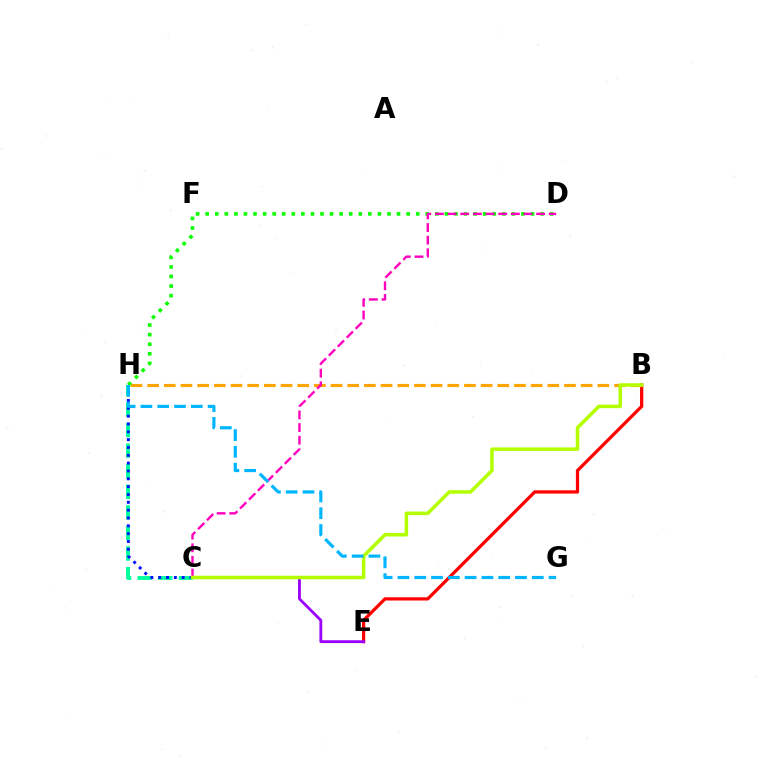{('C', 'H'): [{'color': '#00ff9d', 'line_style': 'dashed', 'thickness': 2.79}, {'color': '#0010ff', 'line_style': 'dotted', 'thickness': 2.13}], ('B', 'E'): [{'color': '#ff0000', 'line_style': 'solid', 'thickness': 2.34}], ('C', 'E'): [{'color': '#9b00ff', 'line_style': 'solid', 'thickness': 2.03}], ('B', 'H'): [{'color': '#ffa500', 'line_style': 'dashed', 'thickness': 2.27}], ('D', 'H'): [{'color': '#08ff00', 'line_style': 'dotted', 'thickness': 2.6}], ('C', 'D'): [{'color': '#ff00bd', 'line_style': 'dashed', 'thickness': 1.72}], ('B', 'C'): [{'color': '#b3ff00', 'line_style': 'solid', 'thickness': 2.55}], ('G', 'H'): [{'color': '#00b5ff', 'line_style': 'dashed', 'thickness': 2.28}]}